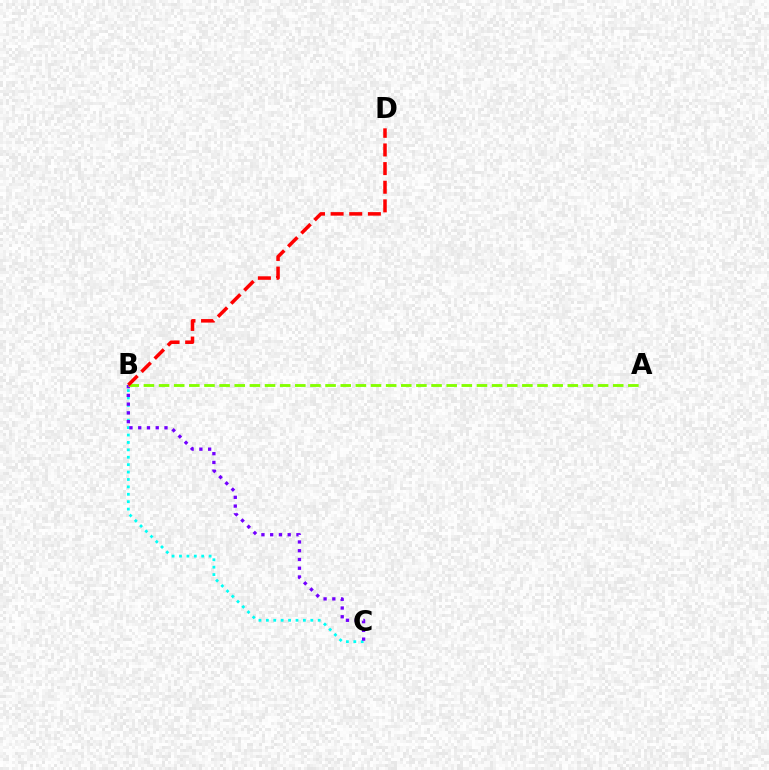{('B', 'C'): [{'color': '#00fff6', 'line_style': 'dotted', 'thickness': 2.01}, {'color': '#7200ff', 'line_style': 'dotted', 'thickness': 2.38}], ('A', 'B'): [{'color': '#84ff00', 'line_style': 'dashed', 'thickness': 2.06}], ('B', 'D'): [{'color': '#ff0000', 'line_style': 'dashed', 'thickness': 2.53}]}